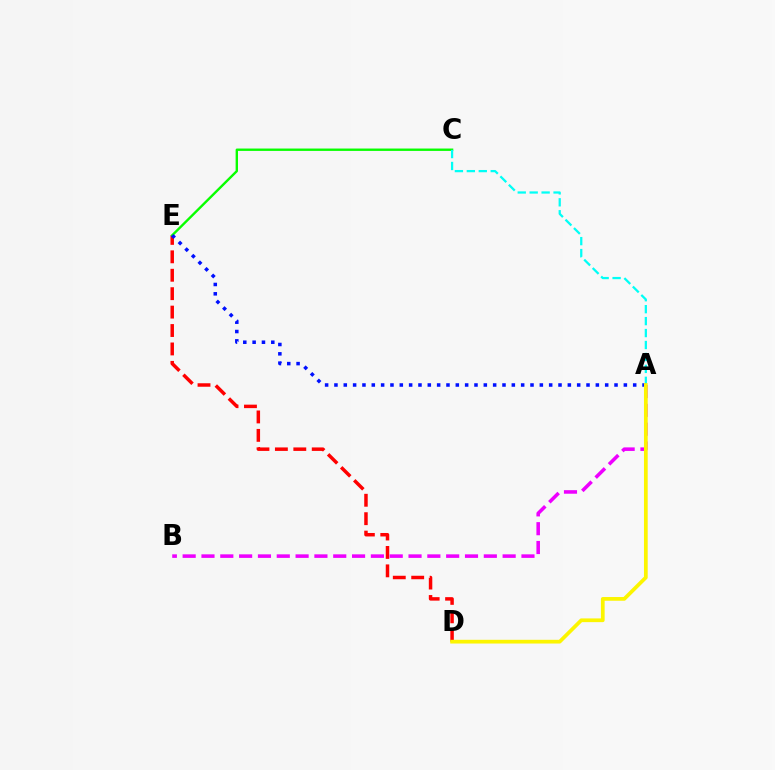{('D', 'E'): [{'color': '#ff0000', 'line_style': 'dashed', 'thickness': 2.5}], ('C', 'E'): [{'color': '#08ff00', 'line_style': 'solid', 'thickness': 1.71}], ('A', 'C'): [{'color': '#00fff6', 'line_style': 'dashed', 'thickness': 1.62}], ('A', 'E'): [{'color': '#0010ff', 'line_style': 'dotted', 'thickness': 2.54}], ('A', 'B'): [{'color': '#ee00ff', 'line_style': 'dashed', 'thickness': 2.56}], ('A', 'D'): [{'color': '#fcf500', 'line_style': 'solid', 'thickness': 2.68}]}